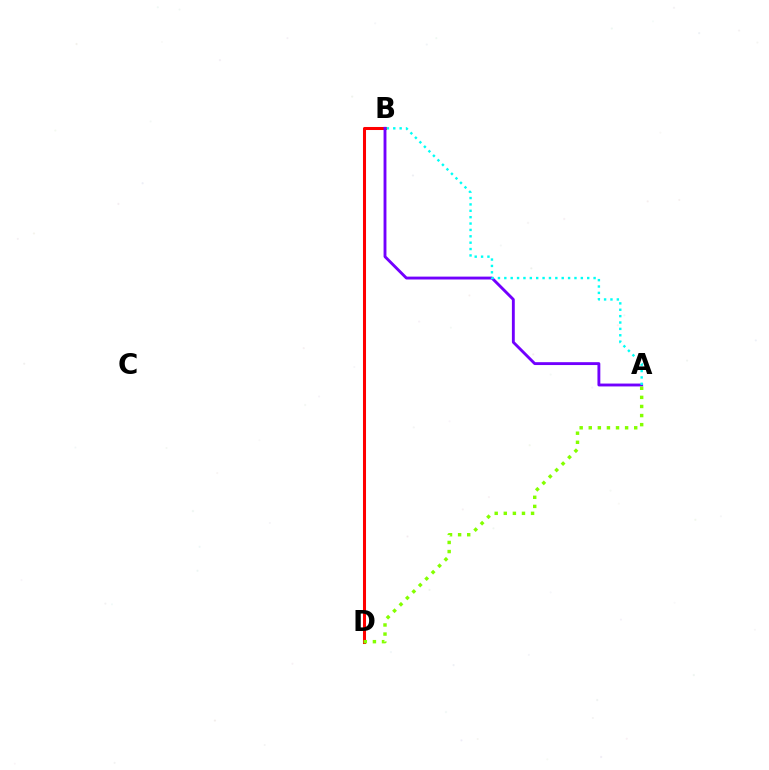{('B', 'D'): [{'color': '#ff0000', 'line_style': 'solid', 'thickness': 2.19}], ('A', 'B'): [{'color': '#7200ff', 'line_style': 'solid', 'thickness': 2.07}, {'color': '#00fff6', 'line_style': 'dotted', 'thickness': 1.73}], ('A', 'D'): [{'color': '#84ff00', 'line_style': 'dotted', 'thickness': 2.47}]}